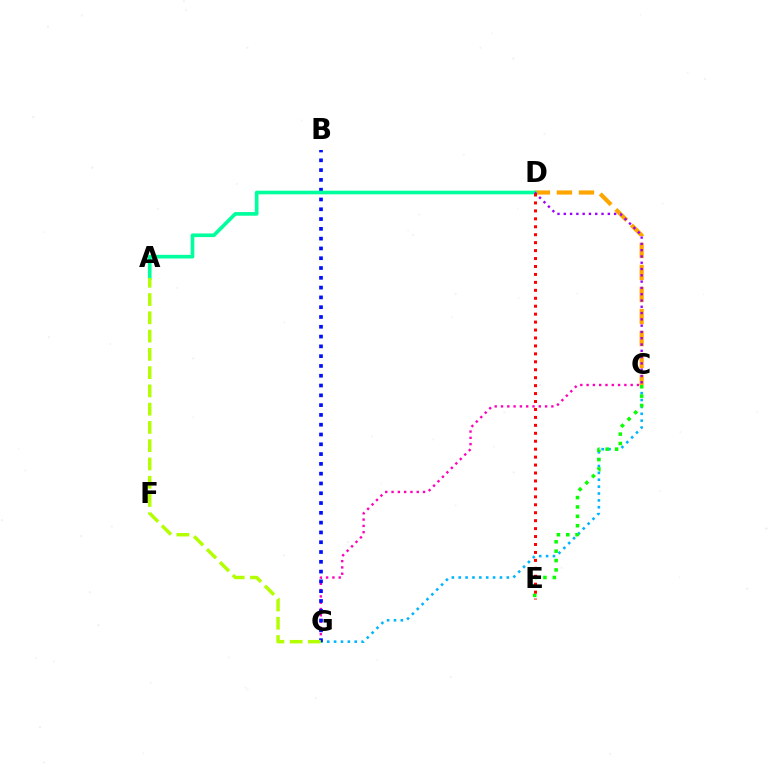{('C', 'D'): [{'color': '#ffa500', 'line_style': 'dashed', 'thickness': 2.99}, {'color': '#9b00ff', 'line_style': 'dotted', 'thickness': 1.71}], ('C', 'G'): [{'color': '#00b5ff', 'line_style': 'dotted', 'thickness': 1.87}, {'color': '#ff00bd', 'line_style': 'dotted', 'thickness': 1.71}], ('C', 'E'): [{'color': '#08ff00', 'line_style': 'dotted', 'thickness': 2.55}], ('B', 'G'): [{'color': '#0010ff', 'line_style': 'dotted', 'thickness': 2.66}], ('A', 'D'): [{'color': '#00ff9d', 'line_style': 'solid', 'thickness': 2.63}], ('A', 'G'): [{'color': '#b3ff00', 'line_style': 'dashed', 'thickness': 2.48}], ('D', 'E'): [{'color': '#ff0000', 'line_style': 'dotted', 'thickness': 2.16}]}